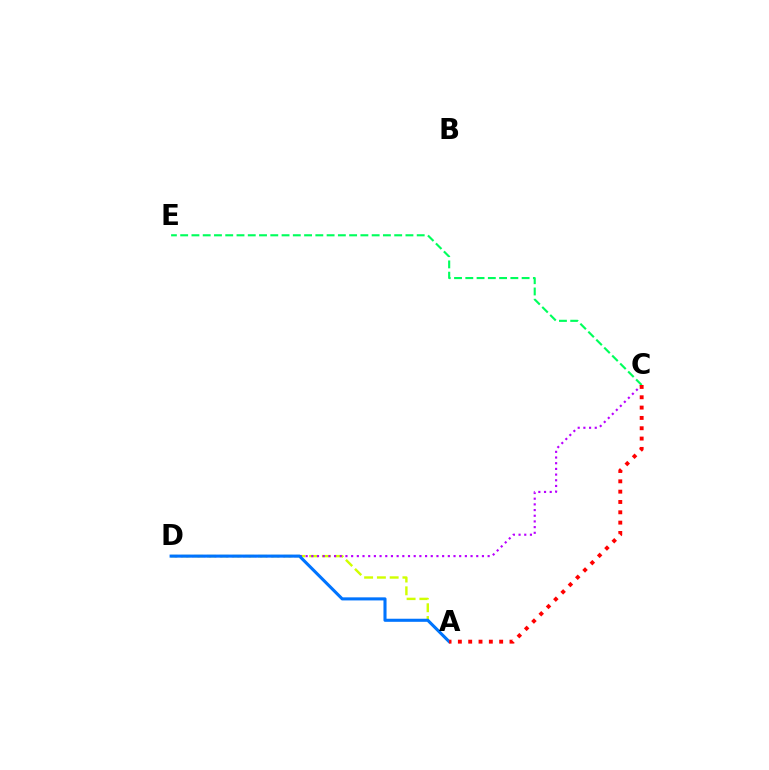{('A', 'D'): [{'color': '#d1ff00', 'line_style': 'dashed', 'thickness': 1.74}, {'color': '#0074ff', 'line_style': 'solid', 'thickness': 2.21}], ('C', 'D'): [{'color': '#b900ff', 'line_style': 'dotted', 'thickness': 1.55}], ('C', 'E'): [{'color': '#00ff5c', 'line_style': 'dashed', 'thickness': 1.53}], ('A', 'C'): [{'color': '#ff0000', 'line_style': 'dotted', 'thickness': 2.81}]}